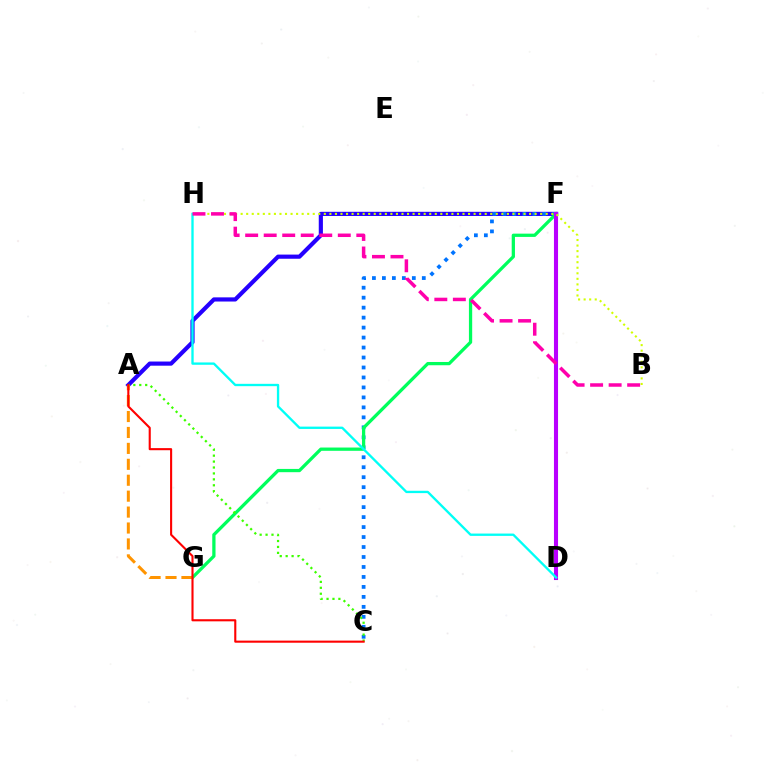{('A', 'F'): [{'color': '#2500ff', 'line_style': 'solid', 'thickness': 3.0}], ('C', 'F'): [{'color': '#0074ff', 'line_style': 'dotted', 'thickness': 2.71}], ('F', 'G'): [{'color': '#00ff5c', 'line_style': 'solid', 'thickness': 2.35}], ('D', 'F'): [{'color': '#b900ff', 'line_style': 'solid', 'thickness': 2.94}], ('A', 'G'): [{'color': '#ff9400', 'line_style': 'dashed', 'thickness': 2.16}], ('A', 'C'): [{'color': '#3dff00', 'line_style': 'dotted', 'thickness': 1.61}, {'color': '#ff0000', 'line_style': 'solid', 'thickness': 1.52}], ('B', 'H'): [{'color': '#d1ff00', 'line_style': 'dotted', 'thickness': 1.51}, {'color': '#ff00ac', 'line_style': 'dashed', 'thickness': 2.52}], ('D', 'H'): [{'color': '#00fff6', 'line_style': 'solid', 'thickness': 1.68}]}